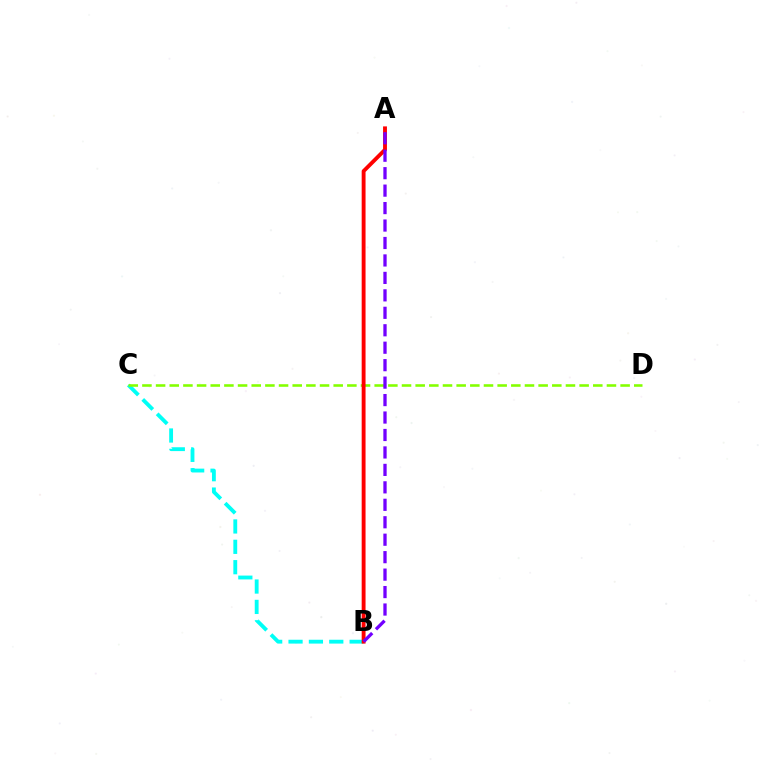{('B', 'C'): [{'color': '#00fff6', 'line_style': 'dashed', 'thickness': 2.77}], ('C', 'D'): [{'color': '#84ff00', 'line_style': 'dashed', 'thickness': 1.86}], ('A', 'B'): [{'color': '#ff0000', 'line_style': 'solid', 'thickness': 2.79}, {'color': '#7200ff', 'line_style': 'dashed', 'thickness': 2.37}]}